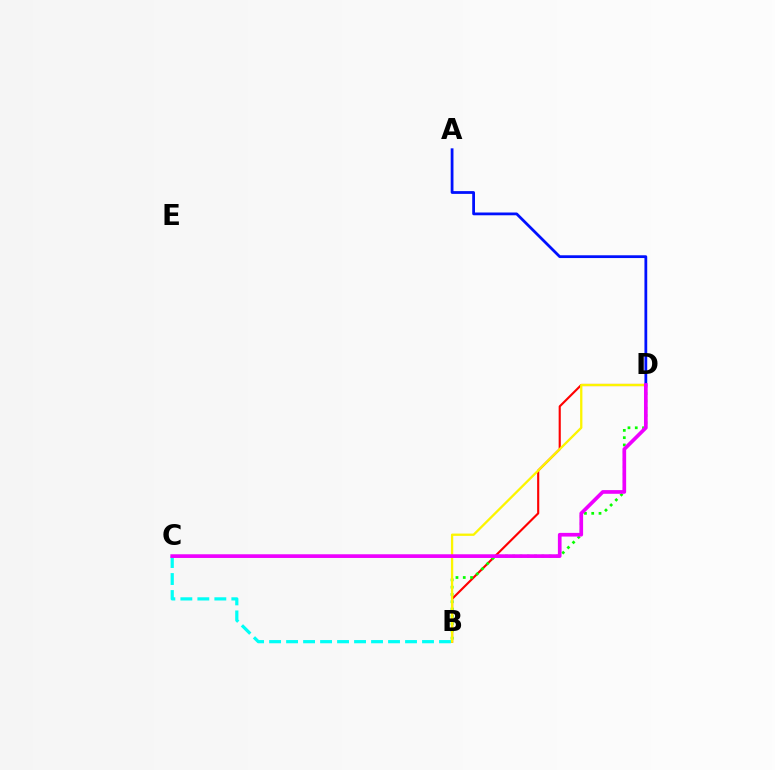{('A', 'D'): [{'color': '#0010ff', 'line_style': 'solid', 'thickness': 2.0}], ('B', 'C'): [{'color': '#00fff6', 'line_style': 'dashed', 'thickness': 2.31}], ('B', 'D'): [{'color': '#ff0000', 'line_style': 'solid', 'thickness': 1.54}, {'color': '#08ff00', 'line_style': 'dotted', 'thickness': 1.98}, {'color': '#fcf500', 'line_style': 'solid', 'thickness': 1.66}], ('C', 'D'): [{'color': '#ee00ff', 'line_style': 'solid', 'thickness': 2.66}]}